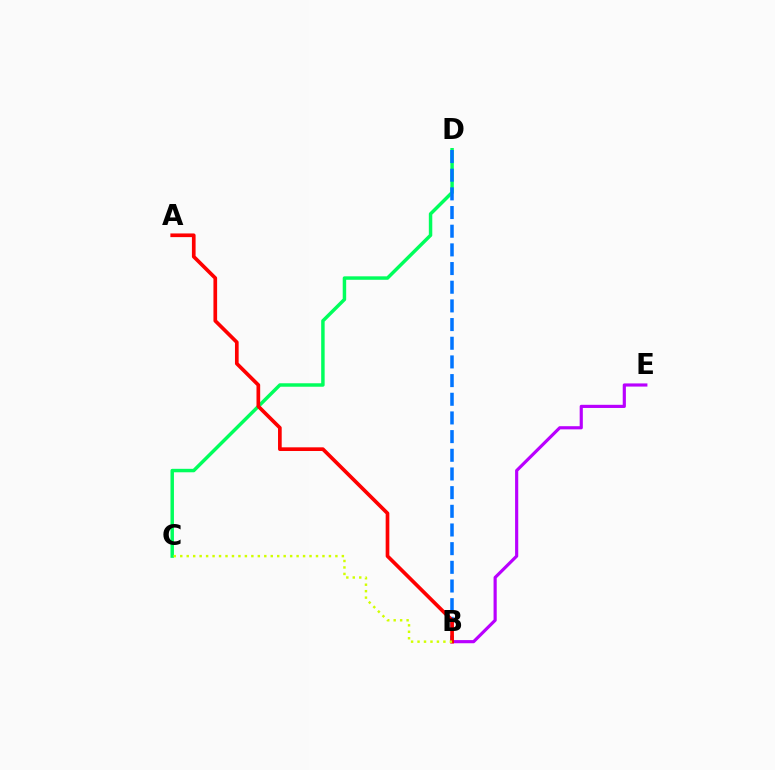{('C', 'D'): [{'color': '#00ff5c', 'line_style': 'solid', 'thickness': 2.49}], ('B', 'D'): [{'color': '#0074ff', 'line_style': 'dashed', 'thickness': 2.54}], ('B', 'E'): [{'color': '#b900ff', 'line_style': 'solid', 'thickness': 2.28}], ('A', 'B'): [{'color': '#ff0000', 'line_style': 'solid', 'thickness': 2.65}], ('B', 'C'): [{'color': '#d1ff00', 'line_style': 'dotted', 'thickness': 1.76}]}